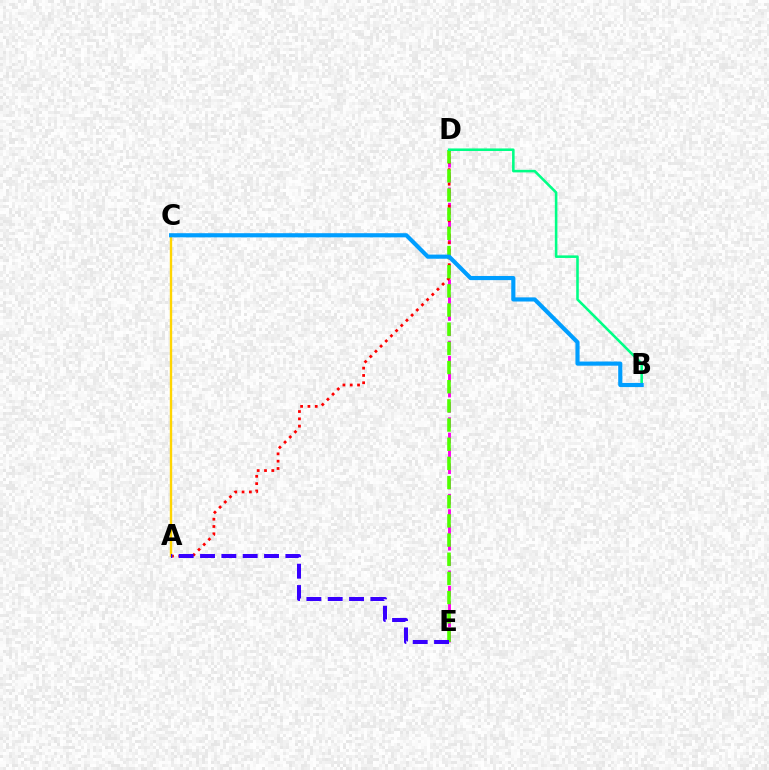{('D', 'E'): [{'color': '#ff00ed', 'line_style': 'dashed', 'thickness': 2.08}, {'color': '#4fff00', 'line_style': 'dashed', 'thickness': 2.6}], ('A', 'D'): [{'color': '#ff0000', 'line_style': 'dotted', 'thickness': 1.99}], ('A', 'C'): [{'color': '#ffd500', 'line_style': 'solid', 'thickness': 1.71}], ('A', 'E'): [{'color': '#3700ff', 'line_style': 'dashed', 'thickness': 2.9}], ('B', 'D'): [{'color': '#00ff86', 'line_style': 'solid', 'thickness': 1.85}], ('B', 'C'): [{'color': '#009eff', 'line_style': 'solid', 'thickness': 2.98}]}